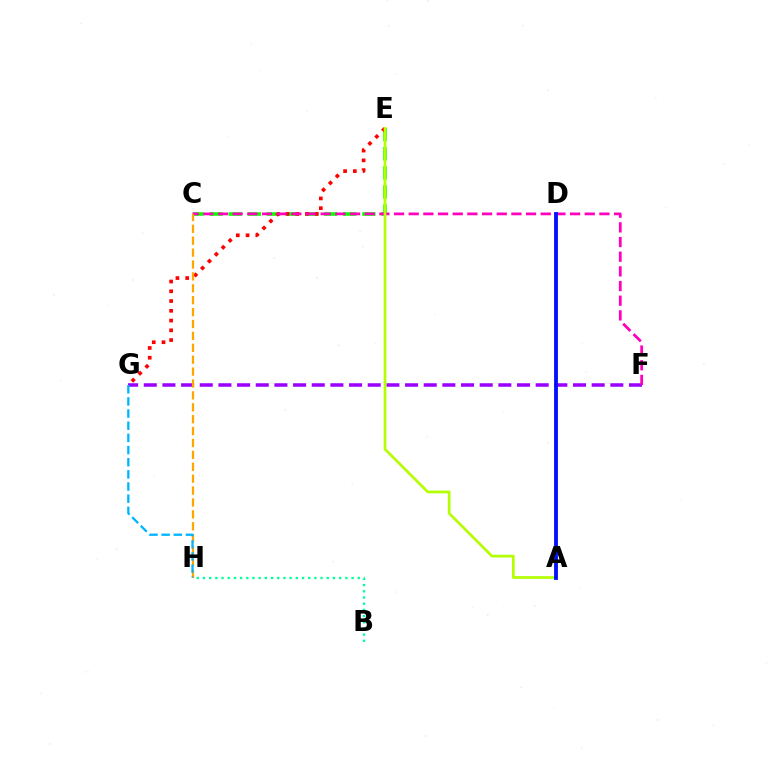{('C', 'E'): [{'color': '#08ff00', 'line_style': 'dashed', 'thickness': 2.59}], ('F', 'G'): [{'color': '#9b00ff', 'line_style': 'dashed', 'thickness': 2.54}], ('E', 'G'): [{'color': '#ff0000', 'line_style': 'dotted', 'thickness': 2.65}], ('C', 'F'): [{'color': '#ff00bd', 'line_style': 'dashed', 'thickness': 1.99}], ('A', 'E'): [{'color': '#b3ff00', 'line_style': 'solid', 'thickness': 1.94}], ('C', 'H'): [{'color': '#ffa500', 'line_style': 'dashed', 'thickness': 1.62}], ('G', 'H'): [{'color': '#00b5ff', 'line_style': 'dashed', 'thickness': 1.65}], ('A', 'D'): [{'color': '#0010ff', 'line_style': 'solid', 'thickness': 2.75}], ('B', 'H'): [{'color': '#00ff9d', 'line_style': 'dotted', 'thickness': 1.68}]}